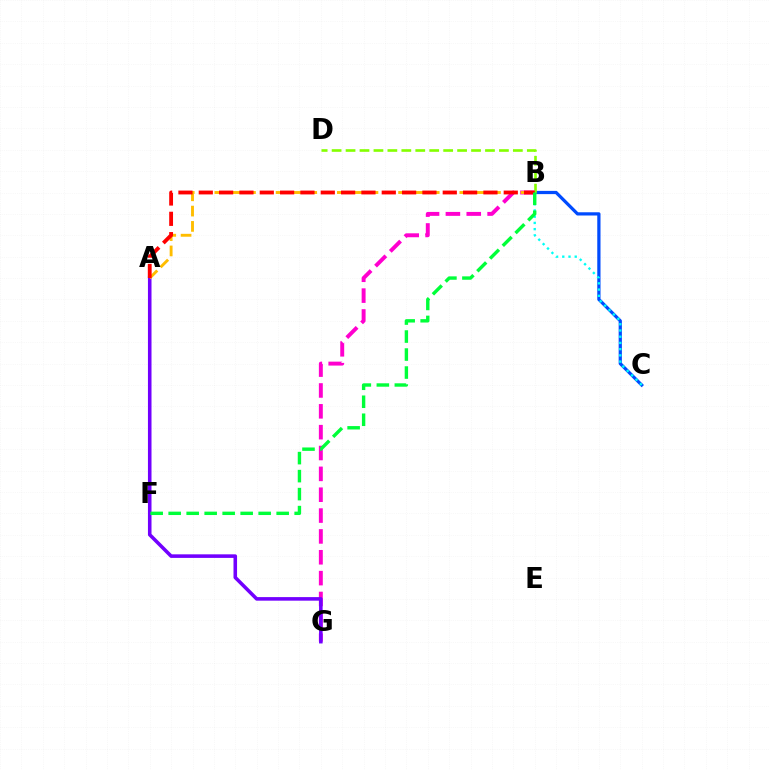{('B', 'C'): [{'color': '#004bff', 'line_style': 'solid', 'thickness': 2.33}, {'color': '#00fff6', 'line_style': 'dotted', 'thickness': 1.69}], ('B', 'G'): [{'color': '#ff00cf', 'line_style': 'dashed', 'thickness': 2.83}], ('B', 'D'): [{'color': '#84ff00', 'line_style': 'dashed', 'thickness': 1.89}], ('A', 'G'): [{'color': '#7200ff', 'line_style': 'solid', 'thickness': 2.57}], ('A', 'B'): [{'color': '#ffbd00', 'line_style': 'dashed', 'thickness': 2.08}, {'color': '#ff0000', 'line_style': 'dashed', 'thickness': 2.76}], ('B', 'F'): [{'color': '#00ff39', 'line_style': 'dashed', 'thickness': 2.45}]}